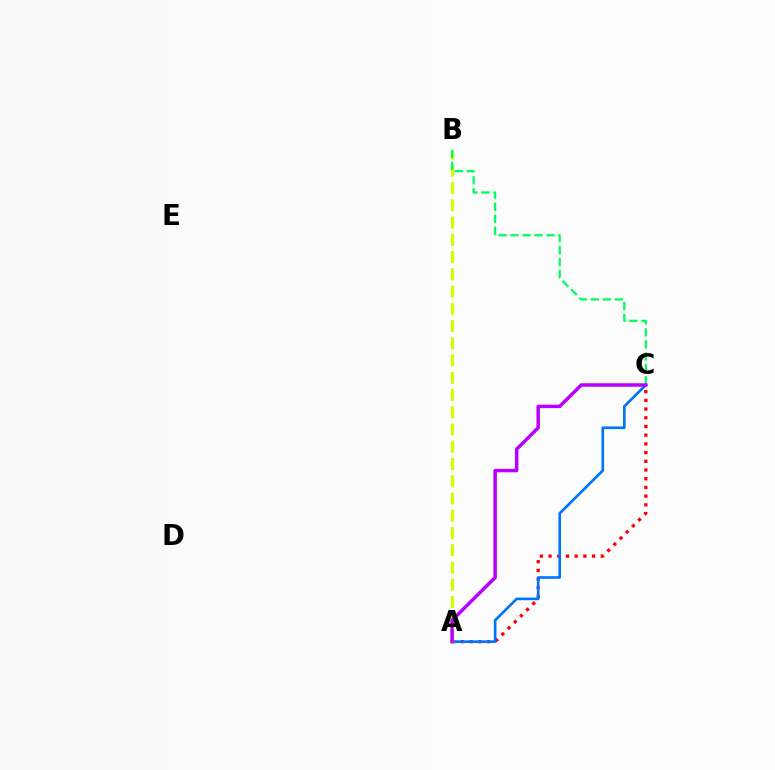{('A', 'C'): [{'color': '#ff0000', 'line_style': 'dotted', 'thickness': 2.37}, {'color': '#0074ff', 'line_style': 'solid', 'thickness': 1.91}, {'color': '#b900ff', 'line_style': 'solid', 'thickness': 2.5}], ('A', 'B'): [{'color': '#d1ff00', 'line_style': 'dashed', 'thickness': 2.34}], ('B', 'C'): [{'color': '#00ff5c', 'line_style': 'dashed', 'thickness': 1.63}]}